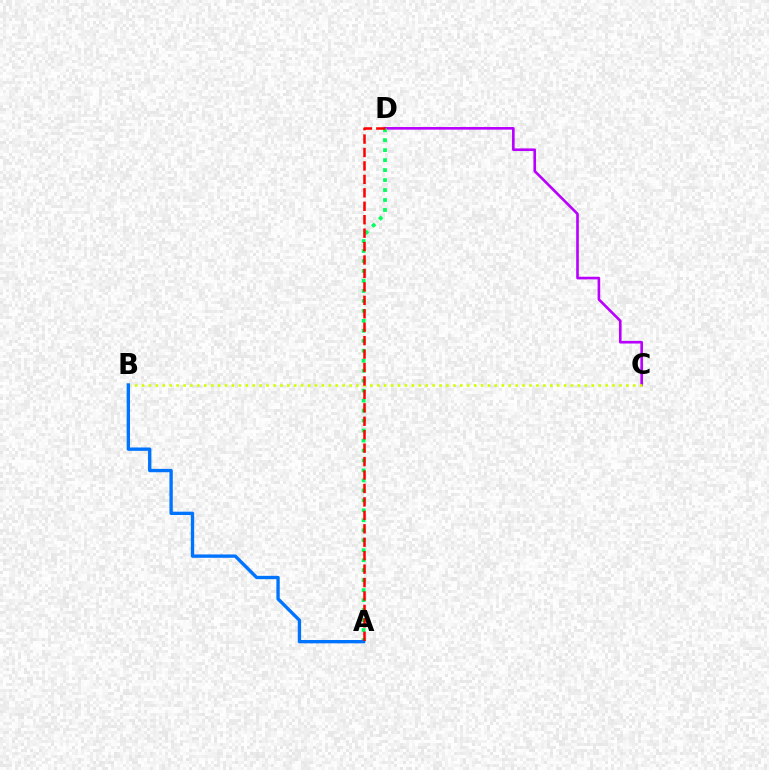{('C', 'D'): [{'color': '#b900ff', 'line_style': 'solid', 'thickness': 1.89}], ('B', 'C'): [{'color': '#d1ff00', 'line_style': 'dotted', 'thickness': 1.88}], ('A', 'D'): [{'color': '#00ff5c', 'line_style': 'dotted', 'thickness': 2.71}, {'color': '#ff0000', 'line_style': 'dashed', 'thickness': 1.83}], ('A', 'B'): [{'color': '#0074ff', 'line_style': 'solid', 'thickness': 2.41}]}